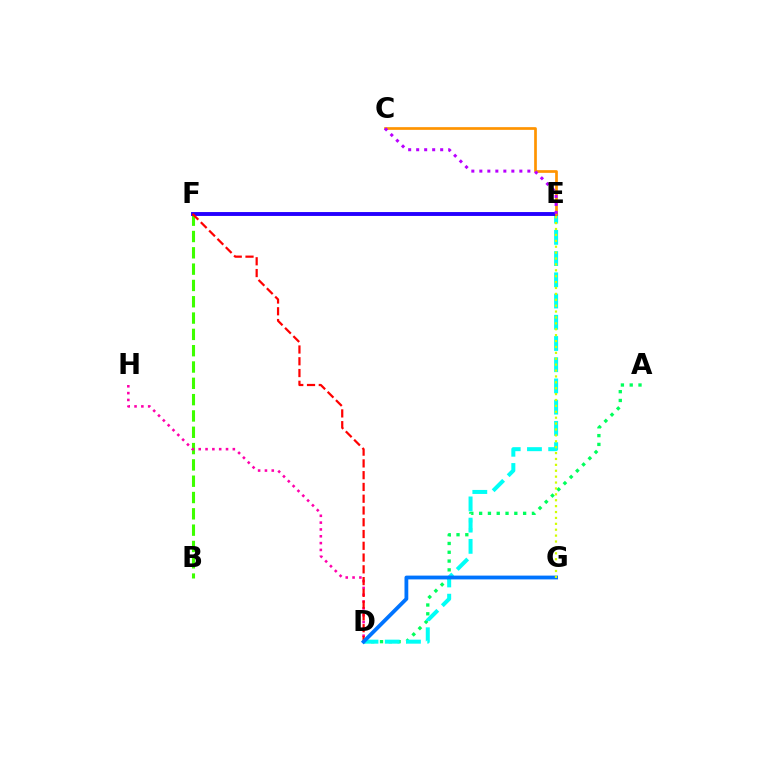{('A', 'D'): [{'color': '#00ff5c', 'line_style': 'dotted', 'thickness': 2.39}], ('D', 'E'): [{'color': '#00fff6', 'line_style': 'dashed', 'thickness': 2.88}], ('B', 'F'): [{'color': '#3dff00', 'line_style': 'dashed', 'thickness': 2.22}], ('E', 'F'): [{'color': '#2500ff', 'line_style': 'solid', 'thickness': 2.8}], ('D', 'H'): [{'color': '#ff00ac', 'line_style': 'dotted', 'thickness': 1.85}], ('C', 'E'): [{'color': '#ff9400', 'line_style': 'solid', 'thickness': 1.95}, {'color': '#b900ff', 'line_style': 'dotted', 'thickness': 2.17}], ('D', 'F'): [{'color': '#ff0000', 'line_style': 'dashed', 'thickness': 1.6}], ('D', 'G'): [{'color': '#0074ff', 'line_style': 'solid', 'thickness': 2.73}], ('E', 'G'): [{'color': '#d1ff00', 'line_style': 'dotted', 'thickness': 1.6}]}